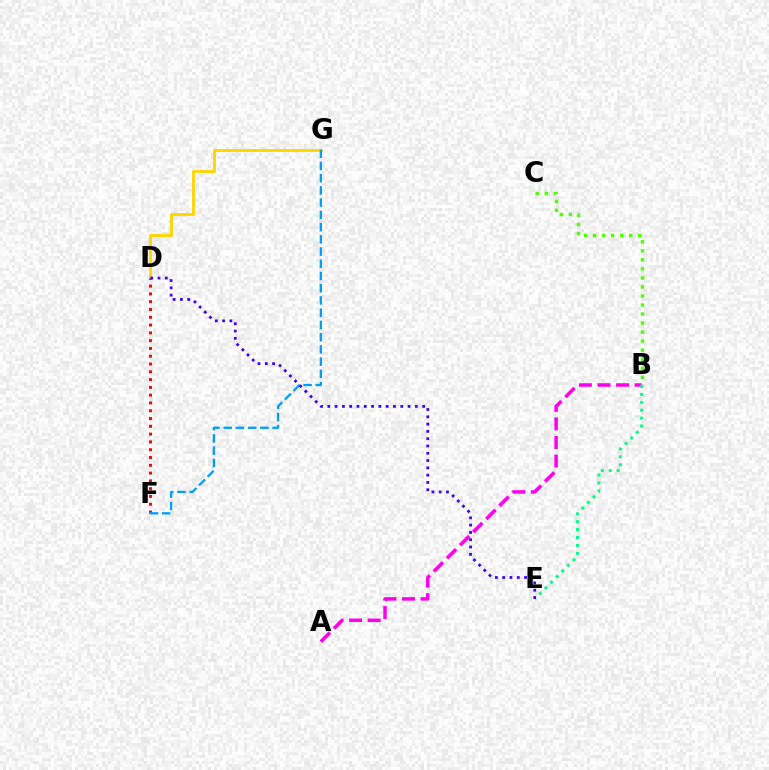{('A', 'B'): [{'color': '#ff00ed', 'line_style': 'dashed', 'thickness': 2.52}], ('D', 'G'): [{'color': '#ffd500', 'line_style': 'solid', 'thickness': 2.04}], ('B', 'E'): [{'color': '#00ff86', 'line_style': 'dotted', 'thickness': 2.15}], ('D', 'F'): [{'color': '#ff0000', 'line_style': 'dotted', 'thickness': 2.12}], ('F', 'G'): [{'color': '#009eff', 'line_style': 'dashed', 'thickness': 1.66}], ('B', 'C'): [{'color': '#4fff00', 'line_style': 'dotted', 'thickness': 2.45}], ('D', 'E'): [{'color': '#3700ff', 'line_style': 'dotted', 'thickness': 1.98}]}